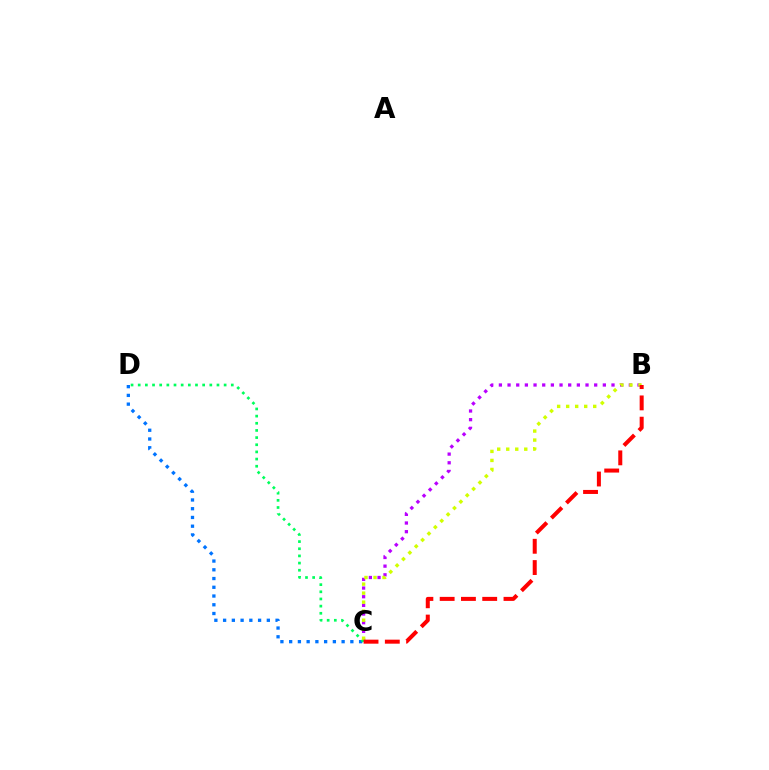{('C', 'D'): [{'color': '#0074ff', 'line_style': 'dotted', 'thickness': 2.38}, {'color': '#00ff5c', 'line_style': 'dotted', 'thickness': 1.95}], ('B', 'C'): [{'color': '#b900ff', 'line_style': 'dotted', 'thickness': 2.35}, {'color': '#d1ff00', 'line_style': 'dotted', 'thickness': 2.45}, {'color': '#ff0000', 'line_style': 'dashed', 'thickness': 2.89}]}